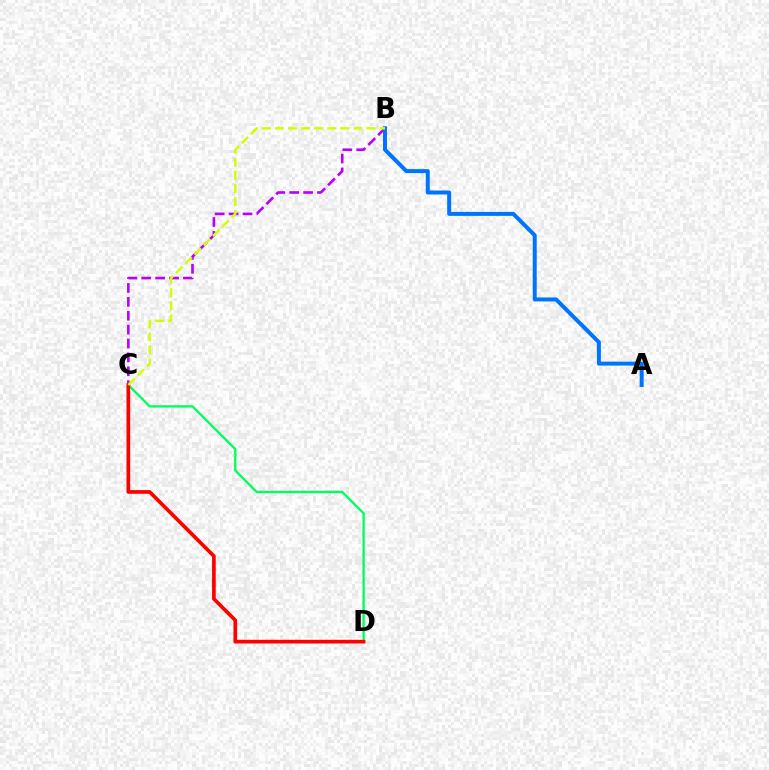{('B', 'C'): [{'color': '#b900ff', 'line_style': 'dashed', 'thickness': 1.89}, {'color': '#d1ff00', 'line_style': 'dashed', 'thickness': 1.78}], ('C', 'D'): [{'color': '#00ff5c', 'line_style': 'solid', 'thickness': 1.67}, {'color': '#ff0000', 'line_style': 'solid', 'thickness': 2.65}], ('A', 'B'): [{'color': '#0074ff', 'line_style': 'solid', 'thickness': 2.87}]}